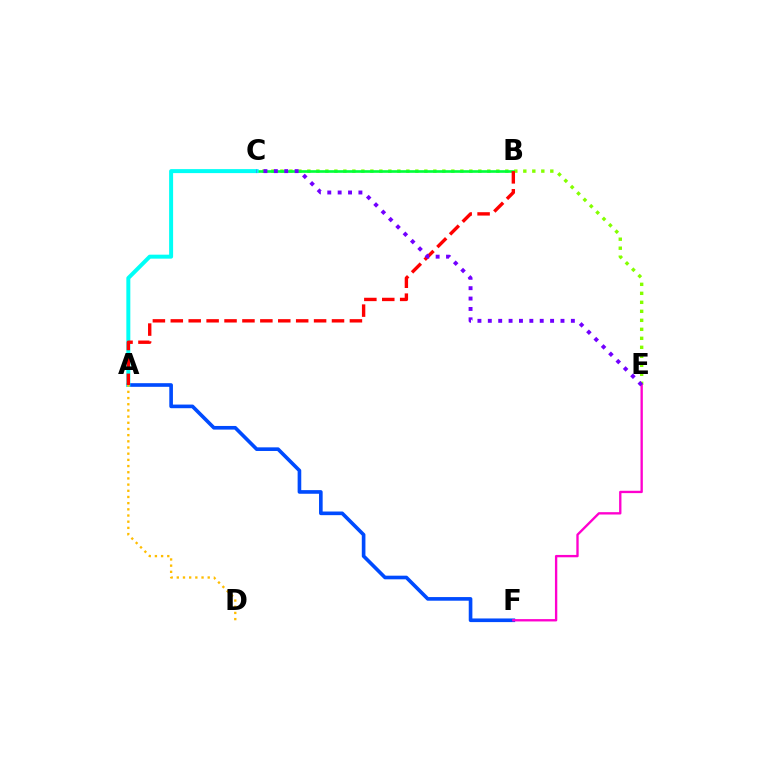{('A', 'F'): [{'color': '#004bff', 'line_style': 'solid', 'thickness': 2.62}], ('C', 'E'): [{'color': '#84ff00', 'line_style': 'dotted', 'thickness': 2.44}, {'color': '#7200ff', 'line_style': 'dotted', 'thickness': 2.82}], ('B', 'C'): [{'color': '#00ff39', 'line_style': 'solid', 'thickness': 1.89}], ('A', 'C'): [{'color': '#00fff6', 'line_style': 'solid', 'thickness': 2.87}], ('A', 'B'): [{'color': '#ff0000', 'line_style': 'dashed', 'thickness': 2.43}], ('E', 'F'): [{'color': '#ff00cf', 'line_style': 'solid', 'thickness': 1.69}], ('A', 'D'): [{'color': '#ffbd00', 'line_style': 'dotted', 'thickness': 1.68}]}